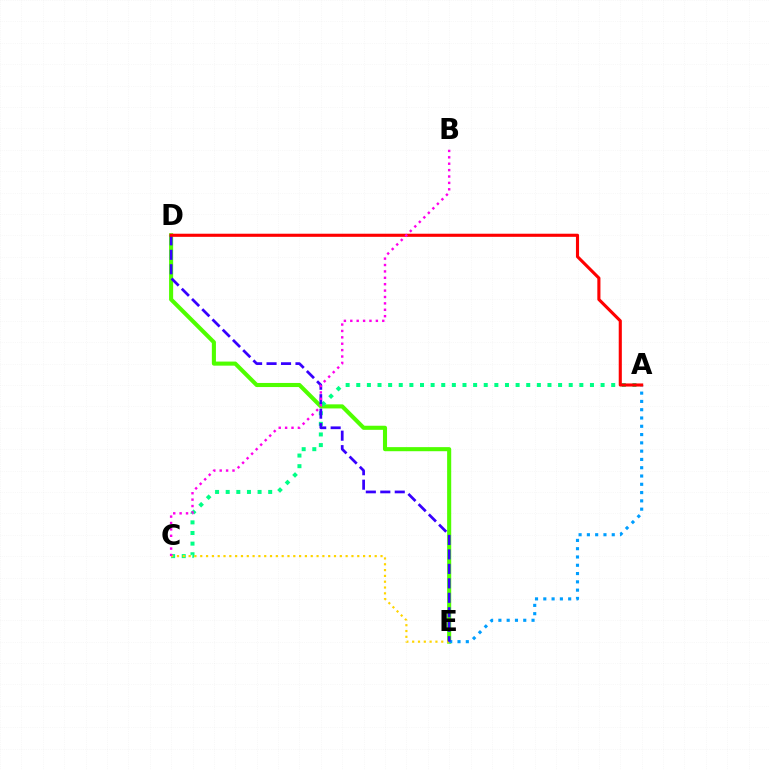{('D', 'E'): [{'color': '#4fff00', 'line_style': 'solid', 'thickness': 2.94}, {'color': '#3700ff', 'line_style': 'dashed', 'thickness': 1.97}], ('A', 'E'): [{'color': '#009eff', 'line_style': 'dotted', 'thickness': 2.25}], ('A', 'C'): [{'color': '#00ff86', 'line_style': 'dotted', 'thickness': 2.89}], ('C', 'E'): [{'color': '#ffd500', 'line_style': 'dotted', 'thickness': 1.58}], ('A', 'D'): [{'color': '#ff0000', 'line_style': 'solid', 'thickness': 2.24}], ('B', 'C'): [{'color': '#ff00ed', 'line_style': 'dotted', 'thickness': 1.74}]}